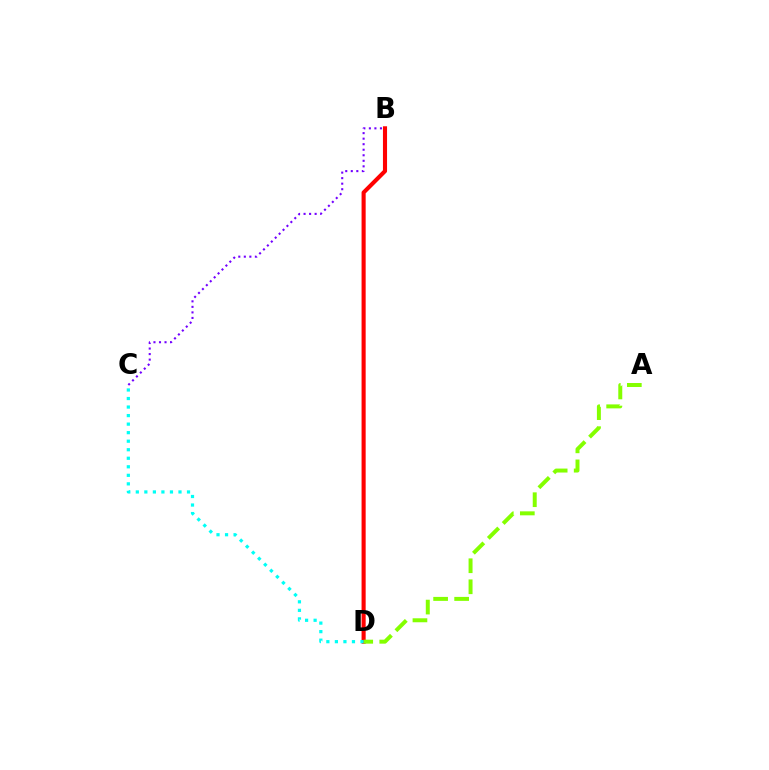{('B', 'D'): [{'color': '#ff0000', 'line_style': 'solid', 'thickness': 2.95}], ('B', 'C'): [{'color': '#7200ff', 'line_style': 'dotted', 'thickness': 1.5}], ('A', 'D'): [{'color': '#84ff00', 'line_style': 'dashed', 'thickness': 2.86}], ('C', 'D'): [{'color': '#00fff6', 'line_style': 'dotted', 'thickness': 2.32}]}